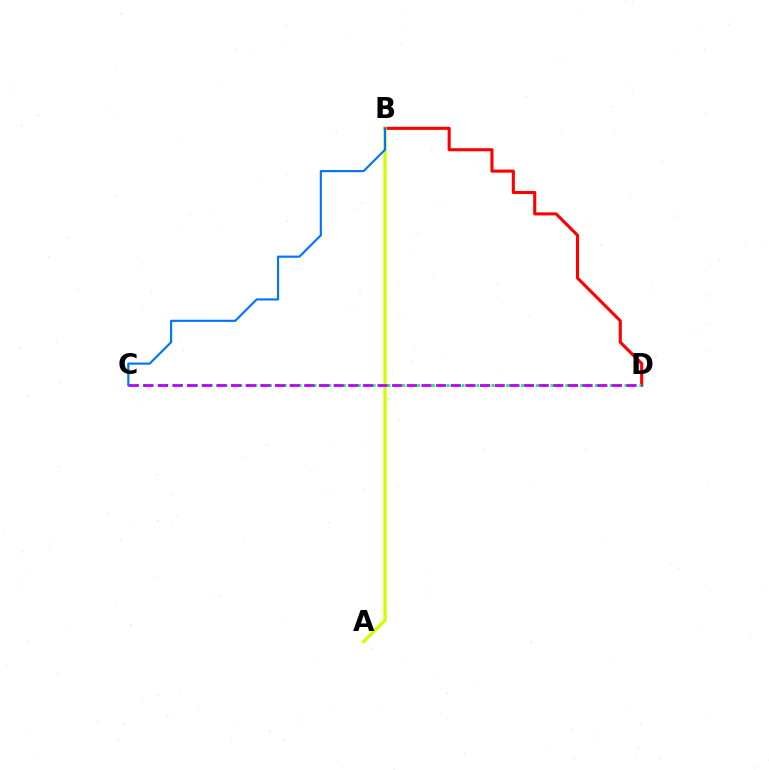{('B', 'D'): [{'color': '#ff0000', 'line_style': 'solid', 'thickness': 2.22}], ('C', 'D'): [{'color': '#00ff5c', 'line_style': 'dotted', 'thickness': 2.01}, {'color': '#b900ff', 'line_style': 'dashed', 'thickness': 1.99}], ('A', 'B'): [{'color': '#d1ff00', 'line_style': 'solid', 'thickness': 2.42}], ('B', 'C'): [{'color': '#0074ff', 'line_style': 'solid', 'thickness': 1.54}]}